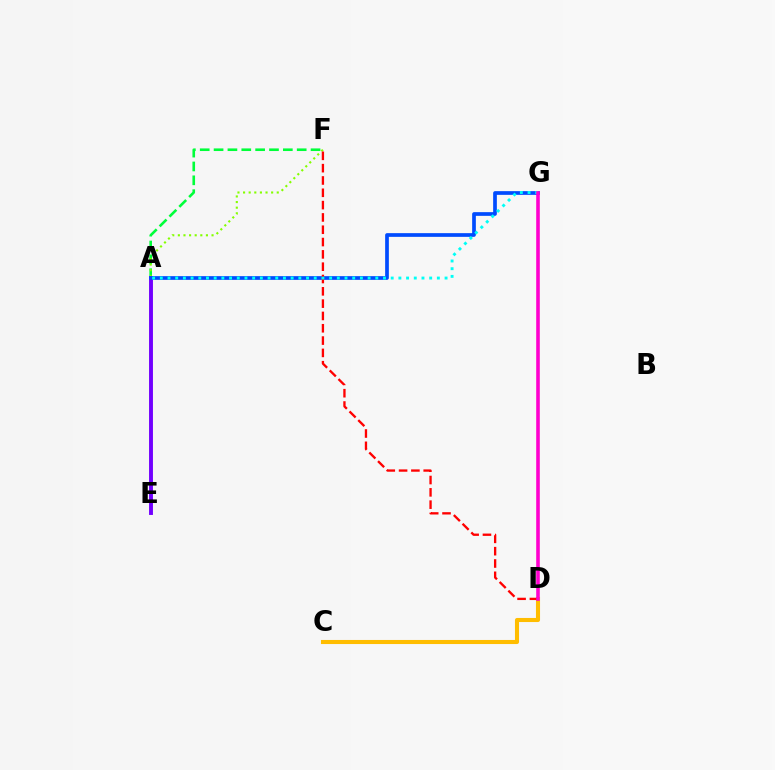{('A', 'F'): [{'color': '#00ff39', 'line_style': 'dashed', 'thickness': 1.88}, {'color': '#84ff00', 'line_style': 'dotted', 'thickness': 1.53}], ('A', 'E'): [{'color': '#7200ff', 'line_style': 'solid', 'thickness': 2.81}], ('A', 'G'): [{'color': '#004bff', 'line_style': 'solid', 'thickness': 2.67}, {'color': '#00fff6', 'line_style': 'dotted', 'thickness': 2.09}], ('C', 'D'): [{'color': '#ffbd00', 'line_style': 'solid', 'thickness': 2.94}], ('D', 'F'): [{'color': '#ff0000', 'line_style': 'dashed', 'thickness': 1.67}], ('D', 'G'): [{'color': '#ff00cf', 'line_style': 'solid', 'thickness': 2.58}]}